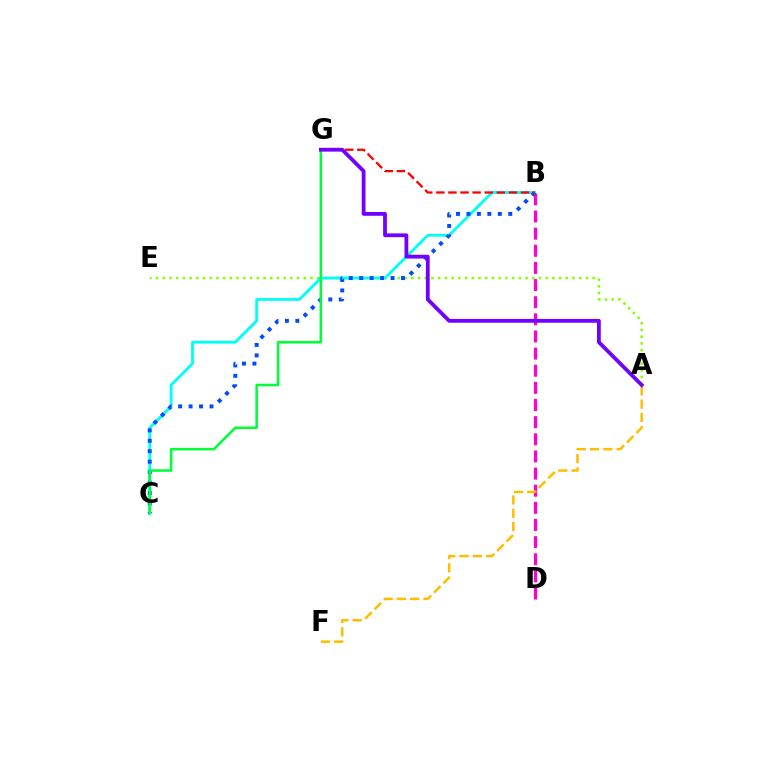{('A', 'E'): [{'color': '#84ff00', 'line_style': 'dotted', 'thickness': 1.83}], ('B', 'C'): [{'color': '#00fff6', 'line_style': 'solid', 'thickness': 2.04}, {'color': '#004bff', 'line_style': 'dotted', 'thickness': 2.84}], ('B', 'D'): [{'color': '#ff00cf', 'line_style': 'dashed', 'thickness': 2.33}], ('A', 'F'): [{'color': '#ffbd00', 'line_style': 'dashed', 'thickness': 1.8}], ('C', 'G'): [{'color': '#00ff39', 'line_style': 'solid', 'thickness': 1.84}], ('B', 'G'): [{'color': '#ff0000', 'line_style': 'dashed', 'thickness': 1.64}], ('A', 'G'): [{'color': '#7200ff', 'line_style': 'solid', 'thickness': 2.73}]}